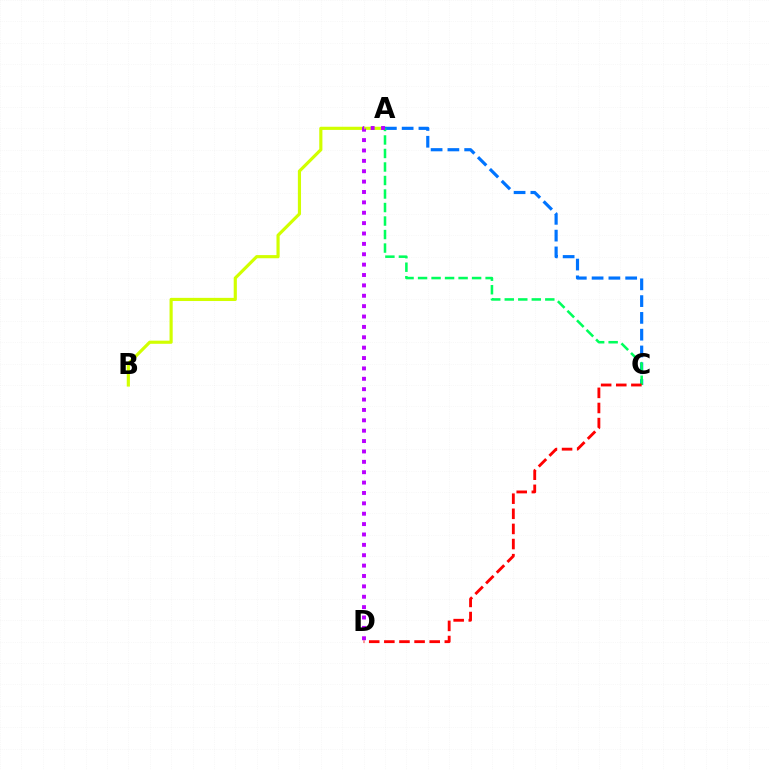{('A', 'B'): [{'color': '#d1ff00', 'line_style': 'solid', 'thickness': 2.27}], ('A', 'C'): [{'color': '#0074ff', 'line_style': 'dashed', 'thickness': 2.28}, {'color': '#00ff5c', 'line_style': 'dashed', 'thickness': 1.84}], ('A', 'D'): [{'color': '#b900ff', 'line_style': 'dotted', 'thickness': 2.82}], ('C', 'D'): [{'color': '#ff0000', 'line_style': 'dashed', 'thickness': 2.05}]}